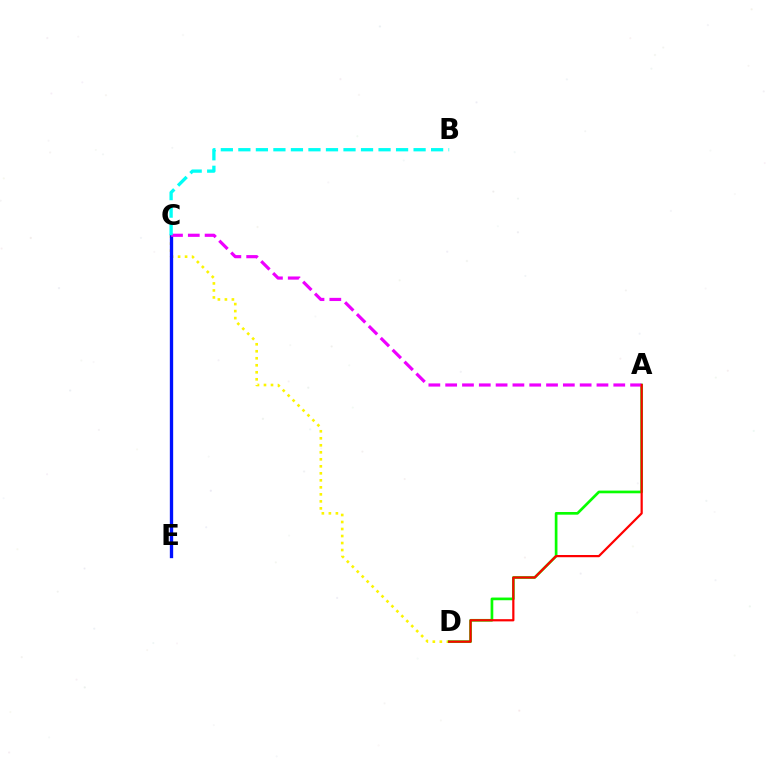{('C', 'D'): [{'color': '#fcf500', 'line_style': 'dotted', 'thickness': 1.9}], ('C', 'E'): [{'color': '#0010ff', 'line_style': 'solid', 'thickness': 2.4}], ('A', 'D'): [{'color': '#08ff00', 'line_style': 'solid', 'thickness': 1.93}, {'color': '#ff0000', 'line_style': 'solid', 'thickness': 1.59}], ('A', 'C'): [{'color': '#ee00ff', 'line_style': 'dashed', 'thickness': 2.28}], ('B', 'C'): [{'color': '#00fff6', 'line_style': 'dashed', 'thickness': 2.38}]}